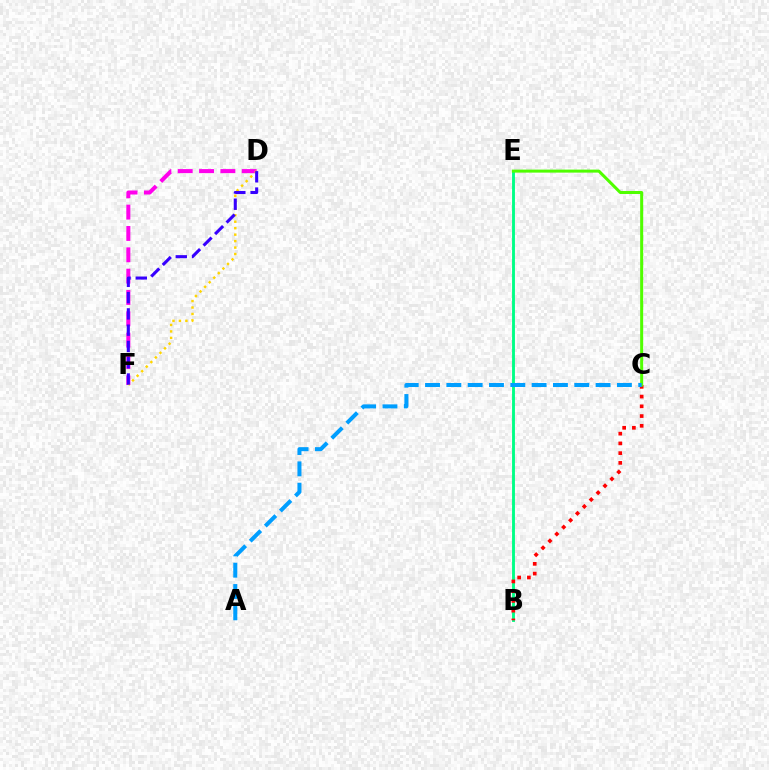{('B', 'E'): [{'color': '#00ff86', 'line_style': 'solid', 'thickness': 2.07}], ('B', 'C'): [{'color': '#ff0000', 'line_style': 'dotted', 'thickness': 2.65}], ('D', 'F'): [{'color': '#ff00ed', 'line_style': 'dashed', 'thickness': 2.9}, {'color': '#ffd500', 'line_style': 'dotted', 'thickness': 1.76}, {'color': '#3700ff', 'line_style': 'dashed', 'thickness': 2.21}], ('C', 'E'): [{'color': '#4fff00', 'line_style': 'solid', 'thickness': 2.17}], ('A', 'C'): [{'color': '#009eff', 'line_style': 'dashed', 'thickness': 2.9}]}